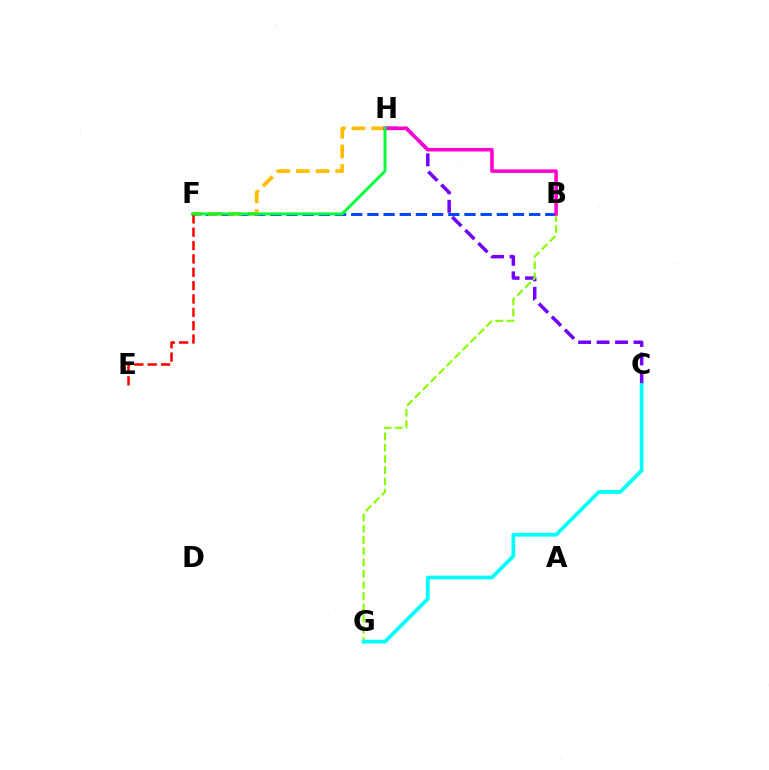{('B', 'F'): [{'color': '#004bff', 'line_style': 'dashed', 'thickness': 2.2}], ('C', 'H'): [{'color': '#7200ff', 'line_style': 'dashed', 'thickness': 2.5}], ('B', 'G'): [{'color': '#84ff00', 'line_style': 'dashed', 'thickness': 1.53}], ('C', 'G'): [{'color': '#00fff6', 'line_style': 'solid', 'thickness': 2.7}], ('F', 'H'): [{'color': '#ffbd00', 'line_style': 'dashed', 'thickness': 2.67}, {'color': '#00ff39', 'line_style': 'solid', 'thickness': 2.09}], ('B', 'H'): [{'color': '#ff00cf', 'line_style': 'solid', 'thickness': 2.53}], ('E', 'F'): [{'color': '#ff0000', 'line_style': 'dashed', 'thickness': 1.81}]}